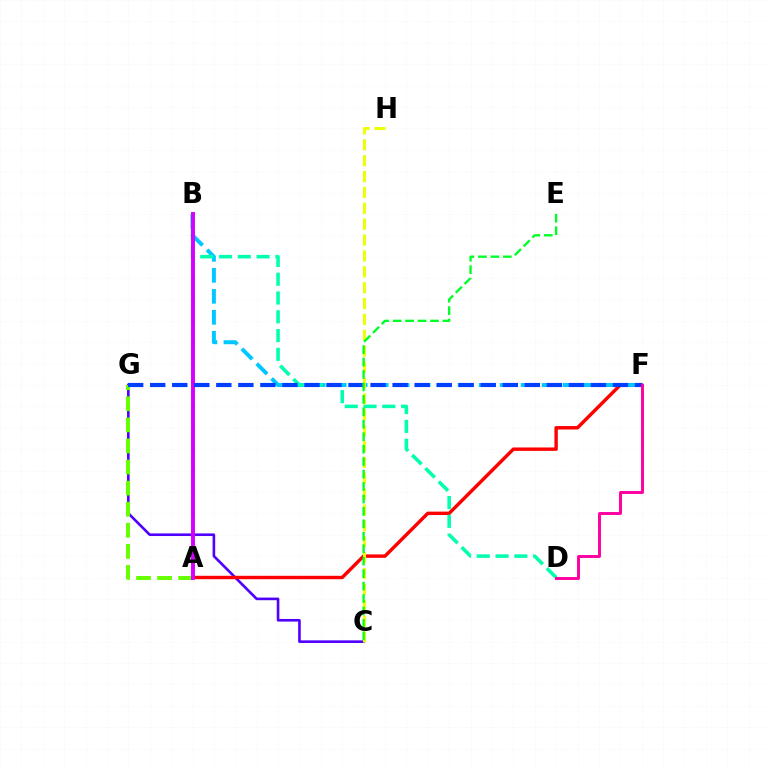{('C', 'G'): [{'color': '#4f00ff', 'line_style': 'solid', 'thickness': 1.89}], ('A', 'F'): [{'color': '#ff0000', 'line_style': 'solid', 'thickness': 2.46}], ('A', 'B'): [{'color': '#ff8800', 'line_style': 'dotted', 'thickness': 1.78}, {'color': '#d600ff', 'line_style': 'solid', 'thickness': 2.84}], ('B', 'F'): [{'color': '#00c7ff', 'line_style': 'dashed', 'thickness': 2.85}], ('B', 'D'): [{'color': '#00ffaf', 'line_style': 'dashed', 'thickness': 2.55}], ('A', 'G'): [{'color': '#66ff00', 'line_style': 'dashed', 'thickness': 2.86}], ('F', 'G'): [{'color': '#003fff', 'line_style': 'dashed', 'thickness': 2.99}], ('C', 'H'): [{'color': '#eeff00', 'line_style': 'dashed', 'thickness': 2.16}], ('C', 'E'): [{'color': '#00ff27', 'line_style': 'dashed', 'thickness': 1.69}], ('D', 'F'): [{'color': '#ff00a0', 'line_style': 'solid', 'thickness': 2.11}]}